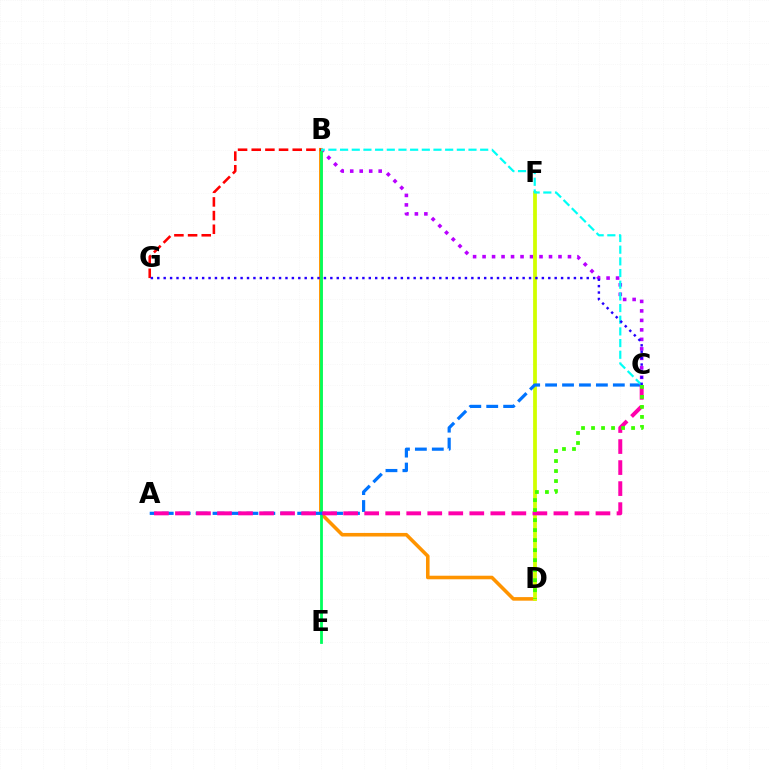{('B', 'D'): [{'color': '#ff9400', 'line_style': 'solid', 'thickness': 2.57}], ('B', 'C'): [{'color': '#b900ff', 'line_style': 'dotted', 'thickness': 2.58}, {'color': '#00fff6', 'line_style': 'dashed', 'thickness': 1.59}], ('D', 'F'): [{'color': '#d1ff00', 'line_style': 'solid', 'thickness': 2.71}], ('B', 'E'): [{'color': '#00ff5c', 'line_style': 'solid', 'thickness': 2.01}], ('A', 'C'): [{'color': '#0074ff', 'line_style': 'dashed', 'thickness': 2.3}, {'color': '#ff00ac', 'line_style': 'dashed', 'thickness': 2.86}], ('C', 'D'): [{'color': '#3dff00', 'line_style': 'dotted', 'thickness': 2.72}], ('B', 'G'): [{'color': '#ff0000', 'line_style': 'dashed', 'thickness': 1.86}], ('C', 'G'): [{'color': '#2500ff', 'line_style': 'dotted', 'thickness': 1.74}]}